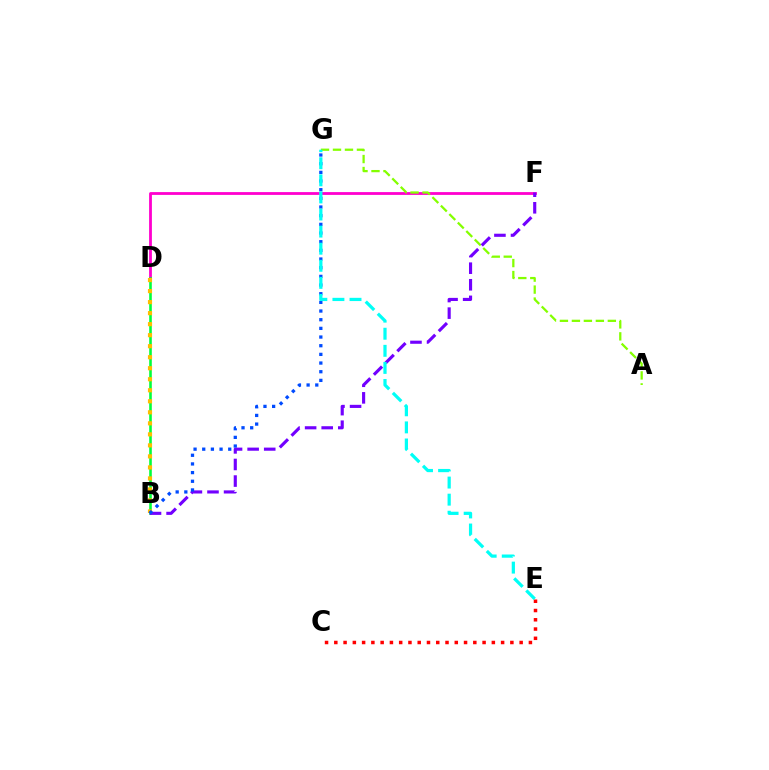{('C', 'E'): [{'color': '#ff0000', 'line_style': 'dotted', 'thickness': 2.52}], ('D', 'F'): [{'color': '#ff00cf', 'line_style': 'solid', 'thickness': 2.02}], ('B', 'D'): [{'color': '#00ff39', 'line_style': 'solid', 'thickness': 1.87}, {'color': '#ffbd00', 'line_style': 'dotted', 'thickness': 2.99}], ('A', 'G'): [{'color': '#84ff00', 'line_style': 'dashed', 'thickness': 1.63}], ('B', 'F'): [{'color': '#7200ff', 'line_style': 'dashed', 'thickness': 2.25}], ('B', 'G'): [{'color': '#004bff', 'line_style': 'dotted', 'thickness': 2.36}], ('E', 'G'): [{'color': '#00fff6', 'line_style': 'dashed', 'thickness': 2.32}]}